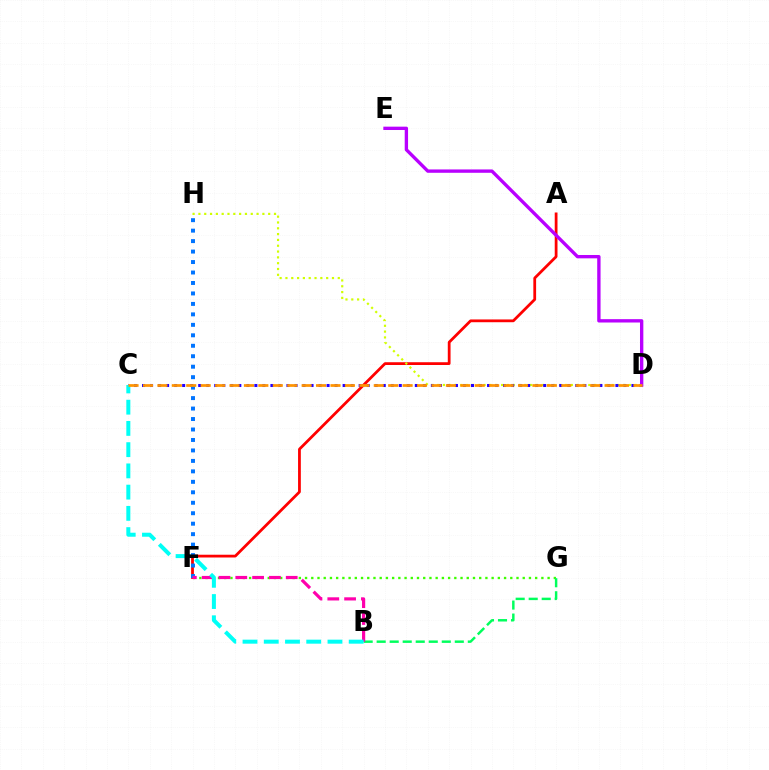{('A', 'F'): [{'color': '#ff0000', 'line_style': 'solid', 'thickness': 2.0}], ('F', 'G'): [{'color': '#3dff00', 'line_style': 'dotted', 'thickness': 1.69}], ('B', 'G'): [{'color': '#00ff5c', 'line_style': 'dashed', 'thickness': 1.77}], ('D', 'H'): [{'color': '#d1ff00', 'line_style': 'dotted', 'thickness': 1.58}], ('C', 'D'): [{'color': '#2500ff', 'line_style': 'dotted', 'thickness': 2.18}, {'color': '#ff9400', 'line_style': 'dashed', 'thickness': 1.96}], ('F', 'H'): [{'color': '#0074ff', 'line_style': 'dotted', 'thickness': 2.84}], ('B', 'F'): [{'color': '#ff00ac', 'line_style': 'dashed', 'thickness': 2.28}], ('B', 'C'): [{'color': '#00fff6', 'line_style': 'dashed', 'thickness': 2.89}], ('D', 'E'): [{'color': '#b900ff', 'line_style': 'solid', 'thickness': 2.41}]}